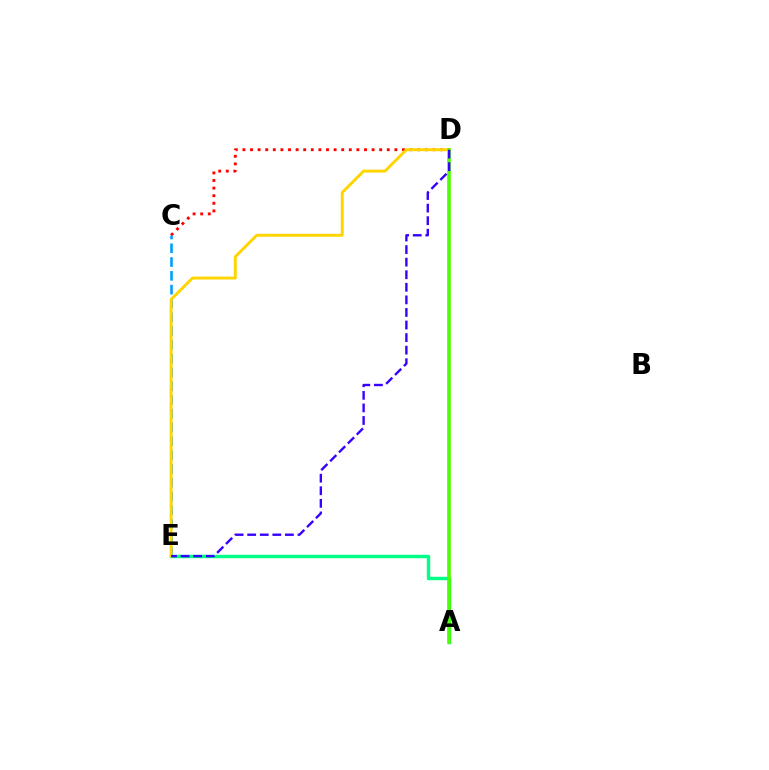{('A', 'E'): [{'color': '#00ff86', 'line_style': 'solid', 'thickness': 2.46}], ('C', 'D'): [{'color': '#ff0000', 'line_style': 'dotted', 'thickness': 2.06}], ('C', 'E'): [{'color': '#009eff', 'line_style': 'dashed', 'thickness': 1.87}], ('A', 'D'): [{'color': '#ff00ed', 'line_style': 'solid', 'thickness': 1.58}, {'color': '#4fff00', 'line_style': 'solid', 'thickness': 2.56}], ('D', 'E'): [{'color': '#ffd500', 'line_style': 'solid', 'thickness': 2.1}, {'color': '#3700ff', 'line_style': 'dashed', 'thickness': 1.71}]}